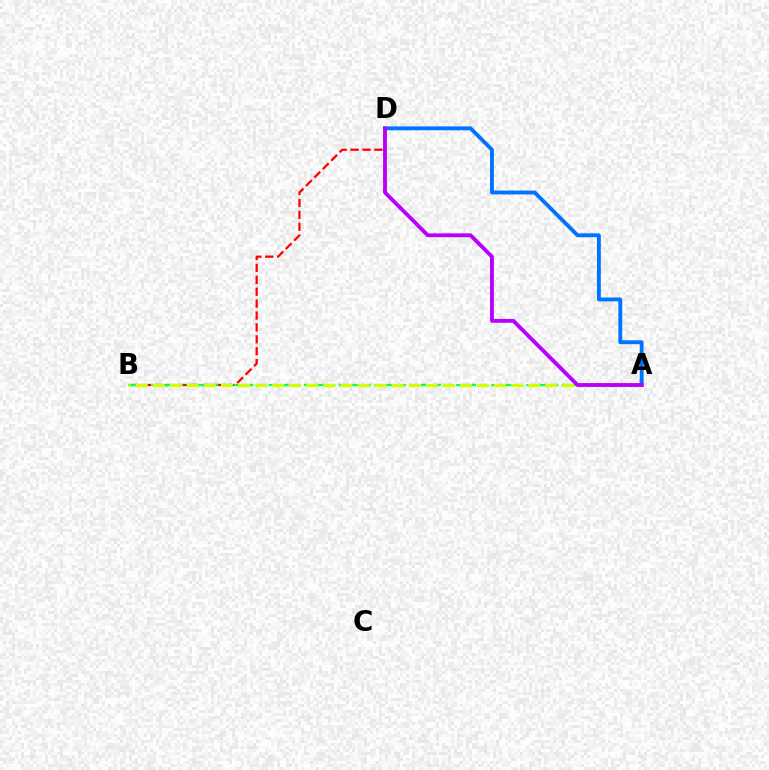{('B', 'D'): [{'color': '#ff0000', 'line_style': 'dashed', 'thickness': 1.62}], ('A', 'D'): [{'color': '#0074ff', 'line_style': 'solid', 'thickness': 2.79}, {'color': '#b900ff', 'line_style': 'solid', 'thickness': 2.78}], ('A', 'B'): [{'color': '#00ff5c', 'line_style': 'dashed', 'thickness': 1.59}, {'color': '#d1ff00', 'line_style': 'dashed', 'thickness': 2.32}]}